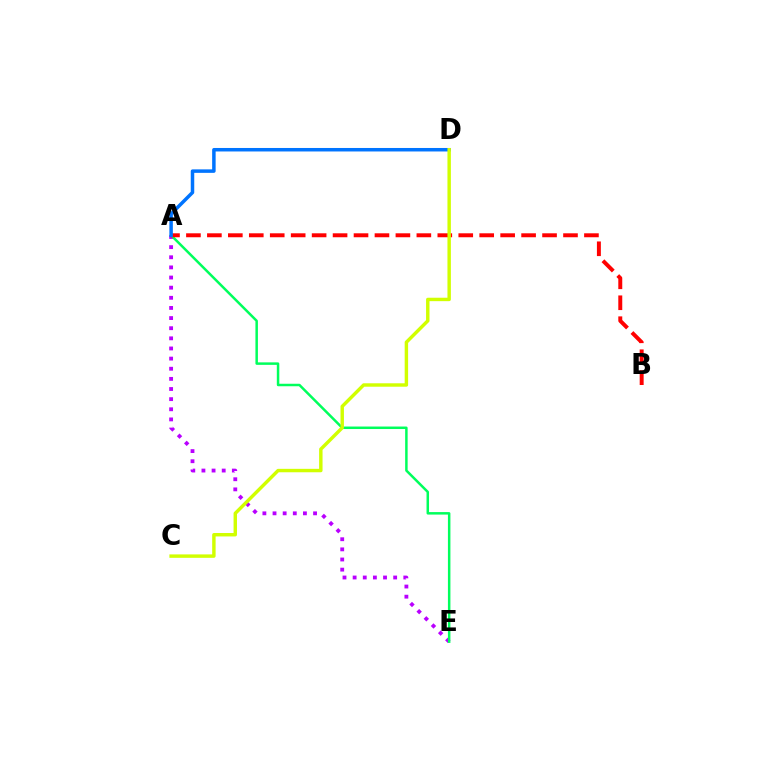{('A', 'E'): [{'color': '#b900ff', 'line_style': 'dotted', 'thickness': 2.75}, {'color': '#00ff5c', 'line_style': 'solid', 'thickness': 1.79}], ('A', 'B'): [{'color': '#ff0000', 'line_style': 'dashed', 'thickness': 2.85}], ('A', 'D'): [{'color': '#0074ff', 'line_style': 'solid', 'thickness': 2.51}], ('C', 'D'): [{'color': '#d1ff00', 'line_style': 'solid', 'thickness': 2.47}]}